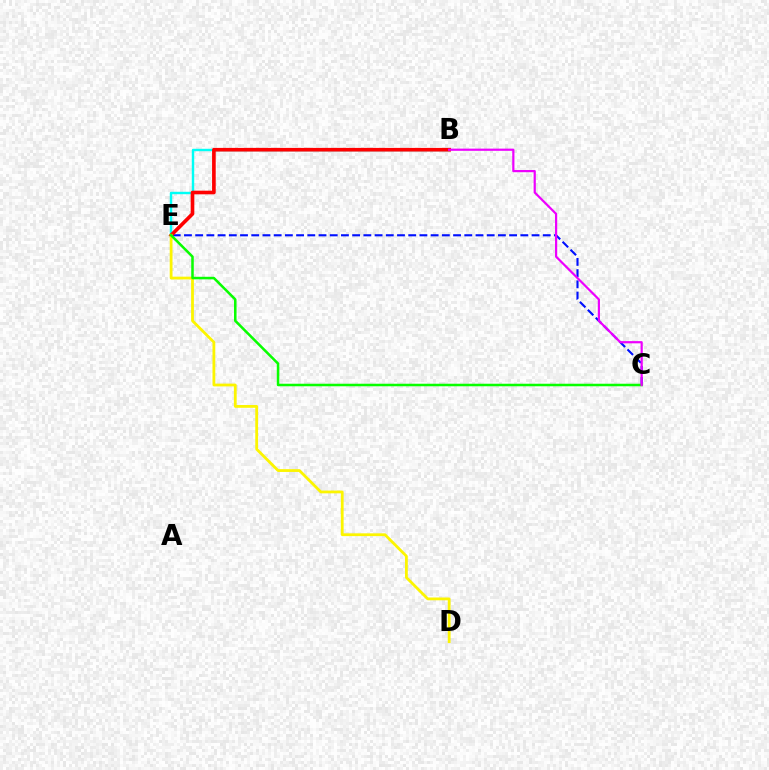{('C', 'E'): [{'color': '#0010ff', 'line_style': 'dashed', 'thickness': 1.52}, {'color': '#08ff00', 'line_style': 'solid', 'thickness': 1.82}], ('B', 'E'): [{'color': '#00fff6', 'line_style': 'solid', 'thickness': 1.75}, {'color': '#ff0000', 'line_style': 'solid', 'thickness': 2.62}], ('D', 'E'): [{'color': '#fcf500', 'line_style': 'solid', 'thickness': 2.01}], ('B', 'C'): [{'color': '#ee00ff', 'line_style': 'solid', 'thickness': 1.58}]}